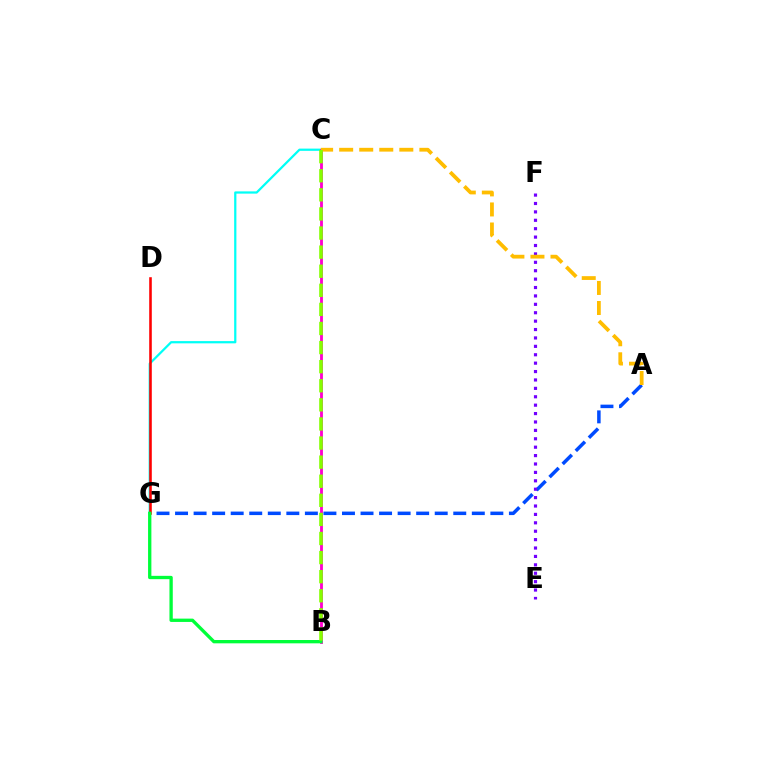{('C', 'G'): [{'color': '#00fff6', 'line_style': 'solid', 'thickness': 1.61}], ('A', 'G'): [{'color': '#004bff', 'line_style': 'dashed', 'thickness': 2.52}], ('E', 'F'): [{'color': '#7200ff', 'line_style': 'dotted', 'thickness': 2.28}], ('B', 'C'): [{'color': '#ff00cf', 'line_style': 'solid', 'thickness': 2.04}, {'color': '#84ff00', 'line_style': 'dashed', 'thickness': 2.59}], ('A', 'C'): [{'color': '#ffbd00', 'line_style': 'dashed', 'thickness': 2.72}], ('D', 'G'): [{'color': '#ff0000', 'line_style': 'solid', 'thickness': 1.86}], ('B', 'G'): [{'color': '#00ff39', 'line_style': 'solid', 'thickness': 2.39}]}